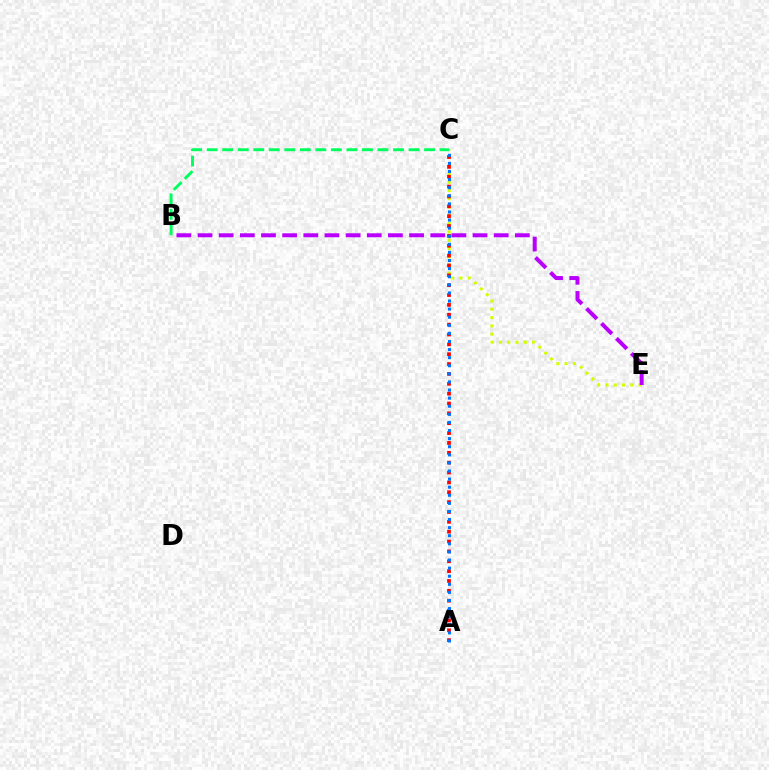{('C', 'E'): [{'color': '#d1ff00', 'line_style': 'dotted', 'thickness': 2.25}], ('A', 'C'): [{'color': '#ff0000', 'line_style': 'dotted', 'thickness': 2.68}, {'color': '#0074ff', 'line_style': 'dotted', 'thickness': 2.2}], ('B', 'E'): [{'color': '#b900ff', 'line_style': 'dashed', 'thickness': 2.87}], ('B', 'C'): [{'color': '#00ff5c', 'line_style': 'dashed', 'thickness': 2.11}]}